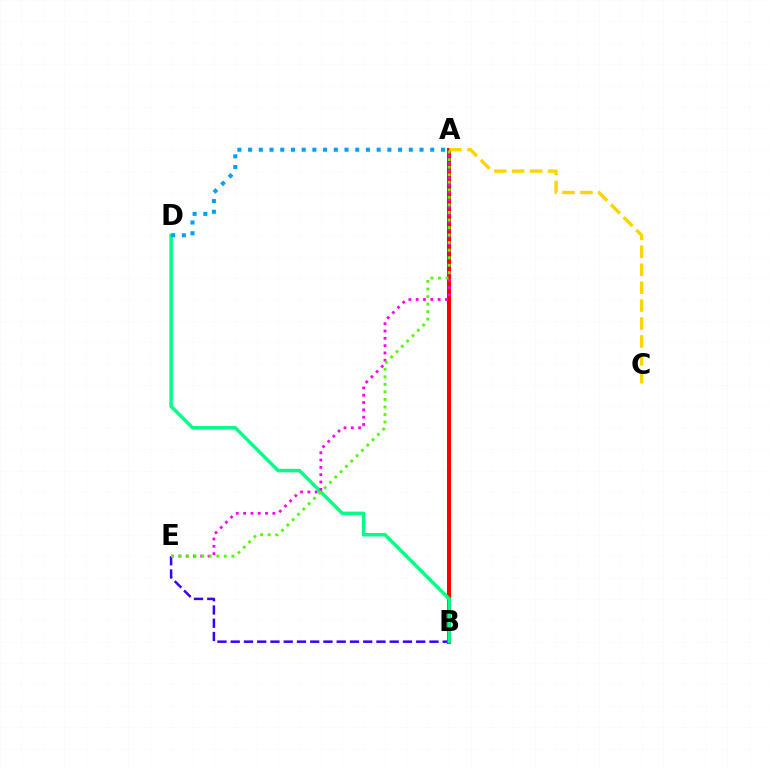{('A', 'B'): [{'color': '#ff0000', 'line_style': 'solid', 'thickness': 2.91}], ('A', 'C'): [{'color': '#ffd500', 'line_style': 'dashed', 'thickness': 2.43}], ('B', 'E'): [{'color': '#3700ff', 'line_style': 'dashed', 'thickness': 1.8}], ('B', 'D'): [{'color': '#00ff86', 'line_style': 'solid', 'thickness': 2.49}], ('A', 'E'): [{'color': '#ff00ed', 'line_style': 'dotted', 'thickness': 1.99}, {'color': '#4fff00', 'line_style': 'dotted', 'thickness': 2.05}], ('A', 'D'): [{'color': '#009eff', 'line_style': 'dotted', 'thickness': 2.91}]}